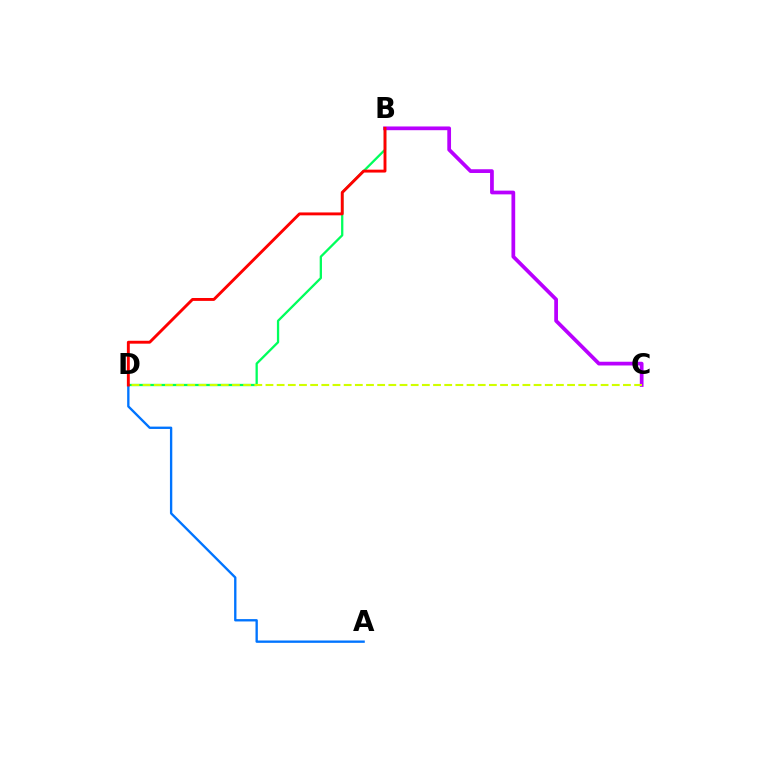{('B', 'D'): [{'color': '#00ff5c', 'line_style': 'solid', 'thickness': 1.65}, {'color': '#ff0000', 'line_style': 'solid', 'thickness': 2.09}], ('B', 'C'): [{'color': '#b900ff', 'line_style': 'solid', 'thickness': 2.69}], ('C', 'D'): [{'color': '#d1ff00', 'line_style': 'dashed', 'thickness': 1.52}], ('A', 'D'): [{'color': '#0074ff', 'line_style': 'solid', 'thickness': 1.69}]}